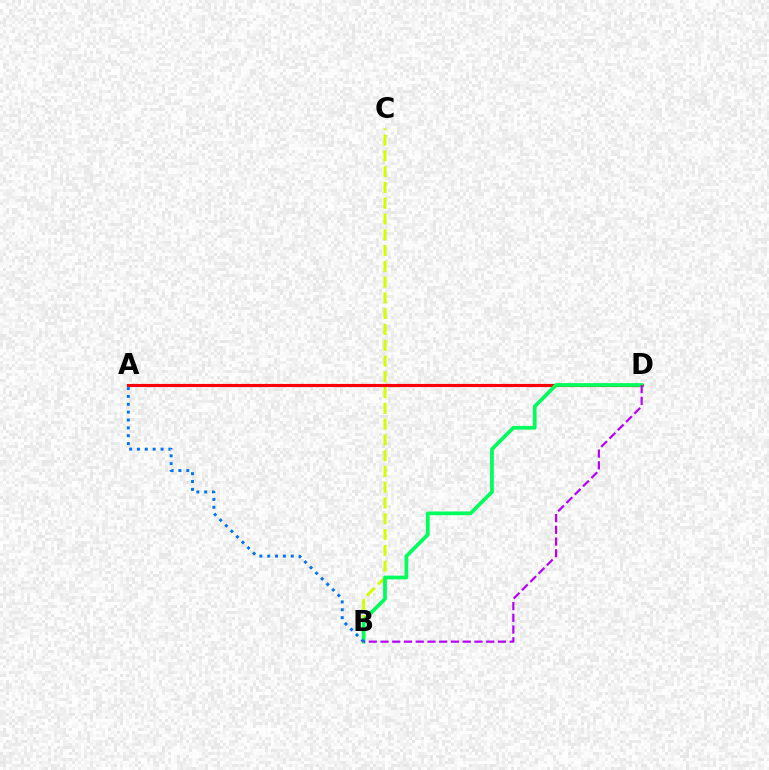{('B', 'C'): [{'color': '#d1ff00', 'line_style': 'dashed', 'thickness': 2.14}], ('A', 'D'): [{'color': '#ff0000', 'line_style': 'solid', 'thickness': 2.25}], ('B', 'D'): [{'color': '#00ff5c', 'line_style': 'solid', 'thickness': 2.68}, {'color': '#b900ff', 'line_style': 'dashed', 'thickness': 1.6}], ('A', 'B'): [{'color': '#0074ff', 'line_style': 'dotted', 'thickness': 2.13}]}